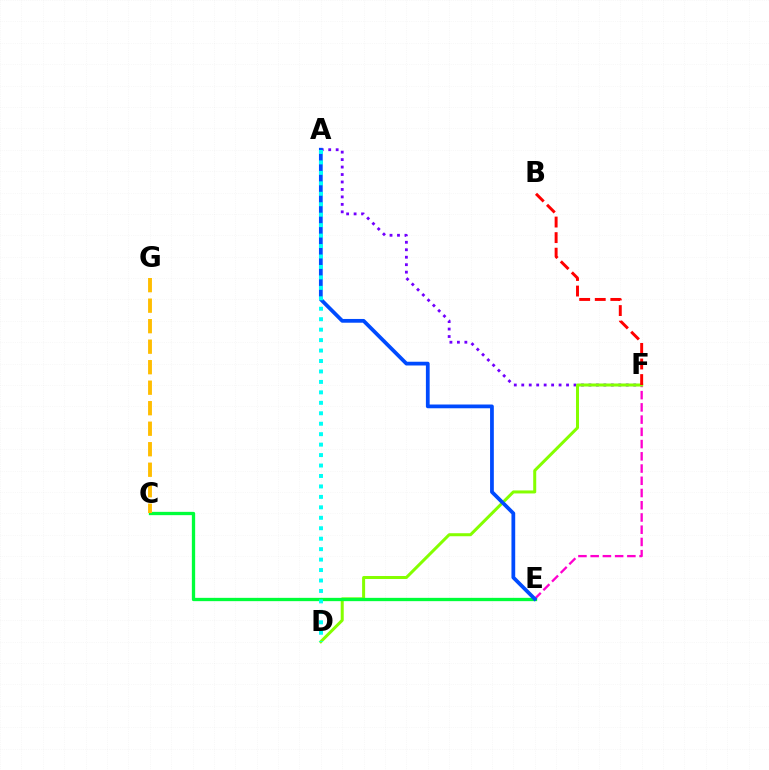{('A', 'F'): [{'color': '#7200ff', 'line_style': 'dotted', 'thickness': 2.03}], ('E', 'F'): [{'color': '#ff00cf', 'line_style': 'dashed', 'thickness': 1.66}], ('D', 'F'): [{'color': '#84ff00', 'line_style': 'solid', 'thickness': 2.17}], ('C', 'E'): [{'color': '#00ff39', 'line_style': 'solid', 'thickness': 2.38}], ('C', 'G'): [{'color': '#ffbd00', 'line_style': 'dashed', 'thickness': 2.79}], ('A', 'E'): [{'color': '#004bff', 'line_style': 'solid', 'thickness': 2.7}], ('A', 'D'): [{'color': '#00fff6', 'line_style': 'dotted', 'thickness': 2.84}], ('B', 'F'): [{'color': '#ff0000', 'line_style': 'dashed', 'thickness': 2.12}]}